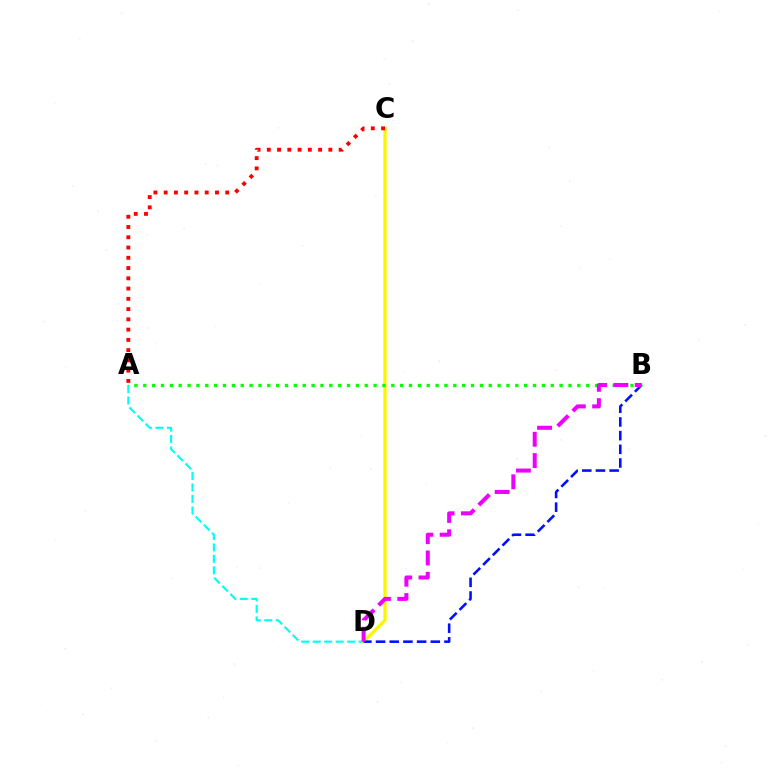{('A', 'D'): [{'color': '#00fff6', 'line_style': 'dashed', 'thickness': 1.56}], ('C', 'D'): [{'color': '#fcf500', 'line_style': 'solid', 'thickness': 2.38}], ('B', 'D'): [{'color': '#0010ff', 'line_style': 'dashed', 'thickness': 1.86}, {'color': '#ee00ff', 'line_style': 'dashed', 'thickness': 2.9}], ('A', 'C'): [{'color': '#ff0000', 'line_style': 'dotted', 'thickness': 2.79}], ('A', 'B'): [{'color': '#08ff00', 'line_style': 'dotted', 'thickness': 2.41}]}